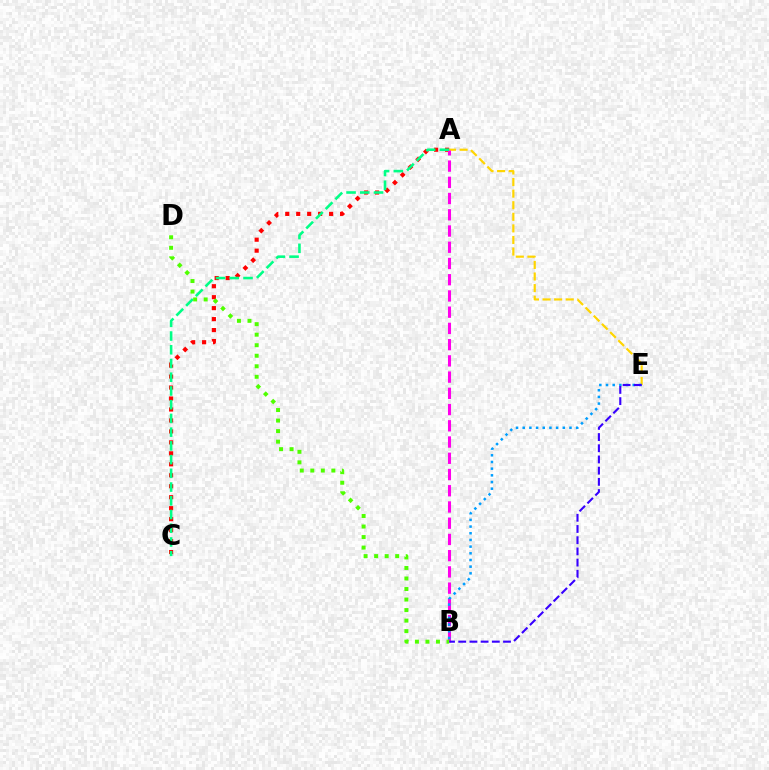{('A', 'E'): [{'color': '#ffd500', 'line_style': 'dashed', 'thickness': 1.57}], ('A', 'C'): [{'color': '#ff0000', 'line_style': 'dotted', 'thickness': 2.98}, {'color': '#00ff86', 'line_style': 'dashed', 'thickness': 1.87}], ('A', 'B'): [{'color': '#ff00ed', 'line_style': 'dashed', 'thickness': 2.21}], ('B', 'E'): [{'color': '#009eff', 'line_style': 'dotted', 'thickness': 1.81}, {'color': '#3700ff', 'line_style': 'dashed', 'thickness': 1.52}], ('B', 'D'): [{'color': '#4fff00', 'line_style': 'dotted', 'thickness': 2.86}]}